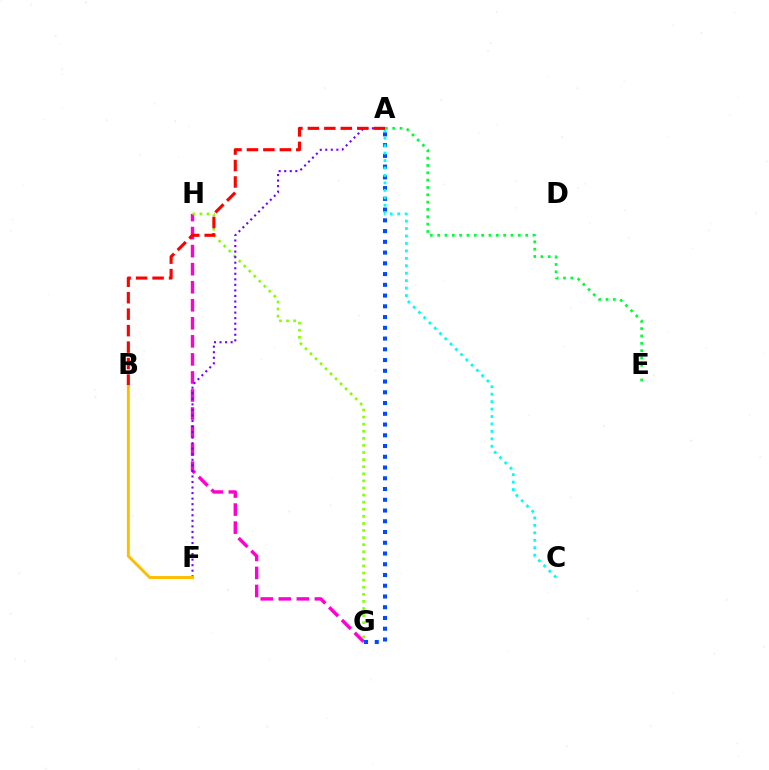{('G', 'H'): [{'color': '#ff00cf', 'line_style': 'dashed', 'thickness': 2.45}, {'color': '#84ff00', 'line_style': 'dotted', 'thickness': 1.93}], ('A', 'E'): [{'color': '#00ff39', 'line_style': 'dotted', 'thickness': 1.99}], ('A', 'G'): [{'color': '#004bff', 'line_style': 'dotted', 'thickness': 2.92}], ('A', 'C'): [{'color': '#00fff6', 'line_style': 'dotted', 'thickness': 2.02}], ('A', 'F'): [{'color': '#7200ff', 'line_style': 'dotted', 'thickness': 1.51}], ('B', 'F'): [{'color': '#ffbd00', 'line_style': 'solid', 'thickness': 2.11}], ('A', 'B'): [{'color': '#ff0000', 'line_style': 'dashed', 'thickness': 2.24}]}